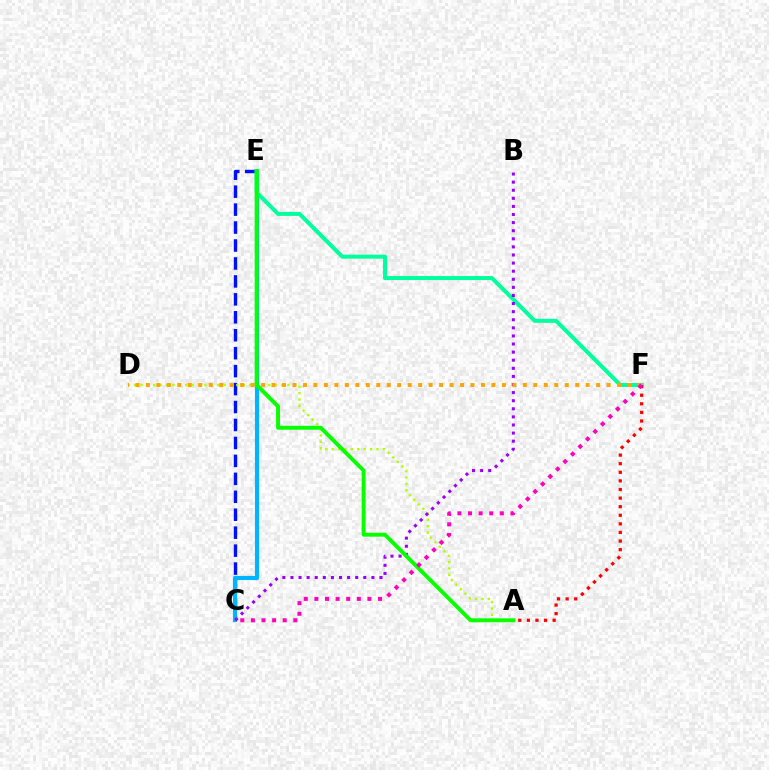{('C', 'E'): [{'color': '#0010ff', 'line_style': 'dashed', 'thickness': 2.44}, {'color': '#00b5ff', 'line_style': 'solid', 'thickness': 2.97}], ('A', 'D'): [{'color': '#b3ff00', 'line_style': 'dotted', 'thickness': 1.74}], ('E', 'F'): [{'color': '#00ff9d', 'line_style': 'solid', 'thickness': 2.88}], ('B', 'C'): [{'color': '#9b00ff', 'line_style': 'dotted', 'thickness': 2.2}], ('A', 'F'): [{'color': '#ff0000', 'line_style': 'dotted', 'thickness': 2.34}], ('D', 'F'): [{'color': '#ffa500', 'line_style': 'dotted', 'thickness': 2.84}], ('A', 'E'): [{'color': '#08ff00', 'line_style': 'solid', 'thickness': 2.83}], ('C', 'F'): [{'color': '#ff00bd', 'line_style': 'dotted', 'thickness': 2.88}]}